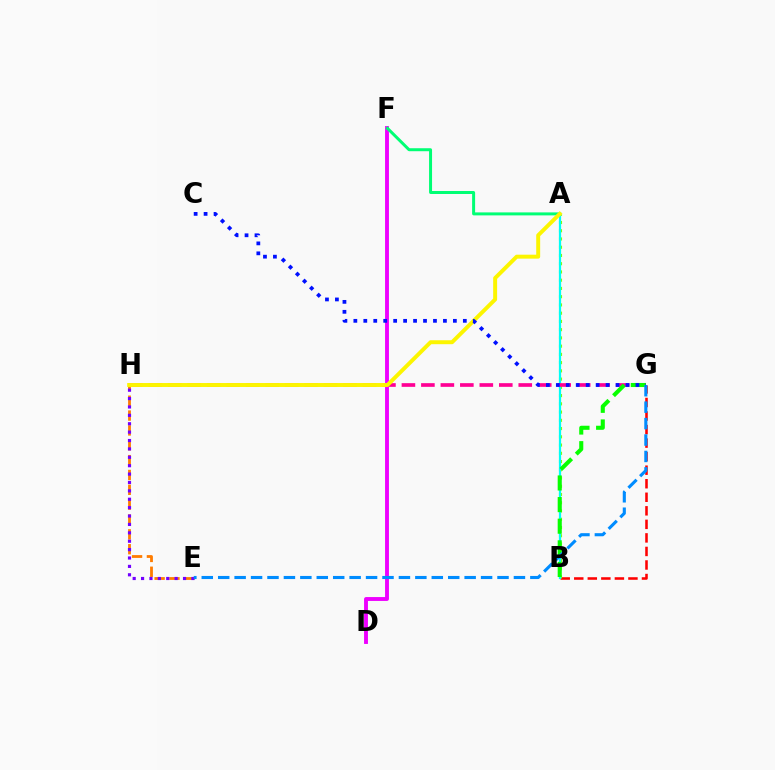{('B', 'G'): [{'color': '#ff0000', 'line_style': 'dashed', 'thickness': 1.84}, {'color': '#08ff00', 'line_style': 'dashed', 'thickness': 2.94}], ('E', 'H'): [{'color': '#ff7c00', 'line_style': 'dashed', 'thickness': 2.02}, {'color': '#7200ff', 'line_style': 'dotted', 'thickness': 2.28}], ('D', 'F'): [{'color': '#ee00ff', 'line_style': 'solid', 'thickness': 2.79}], ('A', 'B'): [{'color': '#84ff00', 'line_style': 'dotted', 'thickness': 2.24}, {'color': '#00fff6', 'line_style': 'solid', 'thickness': 1.6}], ('A', 'F'): [{'color': '#00ff74', 'line_style': 'solid', 'thickness': 2.15}], ('G', 'H'): [{'color': '#ff0094', 'line_style': 'dashed', 'thickness': 2.65}], ('A', 'H'): [{'color': '#fcf500', 'line_style': 'solid', 'thickness': 2.84}], ('E', 'G'): [{'color': '#008cff', 'line_style': 'dashed', 'thickness': 2.23}], ('C', 'G'): [{'color': '#0010ff', 'line_style': 'dotted', 'thickness': 2.7}]}